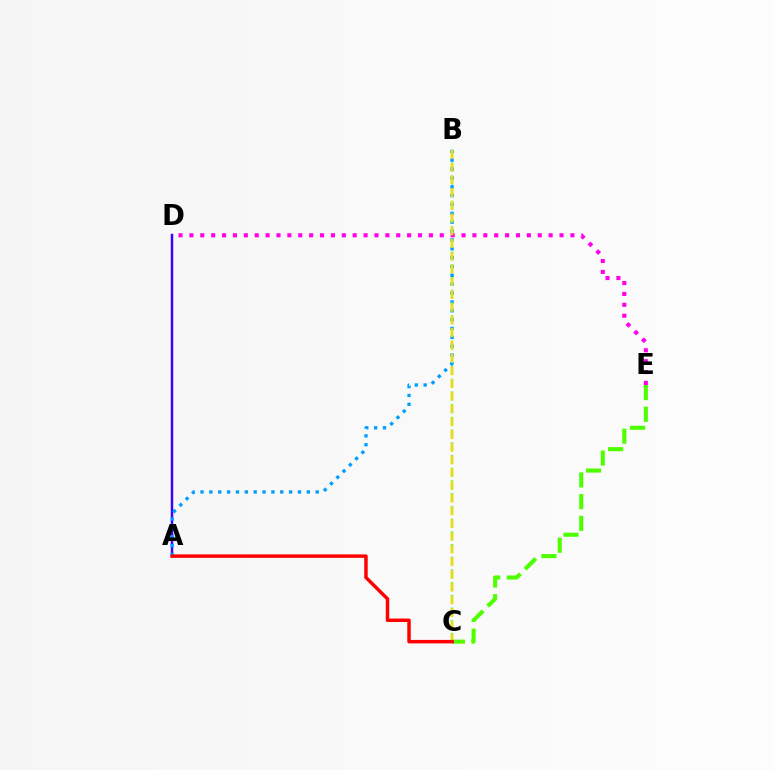{('C', 'E'): [{'color': '#4fff00', 'line_style': 'dashed', 'thickness': 2.95}], ('A', 'D'): [{'color': '#3700ff', 'line_style': 'solid', 'thickness': 1.77}], ('A', 'B'): [{'color': '#009eff', 'line_style': 'dotted', 'thickness': 2.41}], ('D', 'E'): [{'color': '#ff00ed', 'line_style': 'dotted', 'thickness': 2.96}], ('B', 'C'): [{'color': '#00ff86', 'line_style': 'dashed', 'thickness': 1.73}, {'color': '#ffd500', 'line_style': 'dashed', 'thickness': 1.73}], ('A', 'C'): [{'color': '#ff0000', 'line_style': 'solid', 'thickness': 2.5}]}